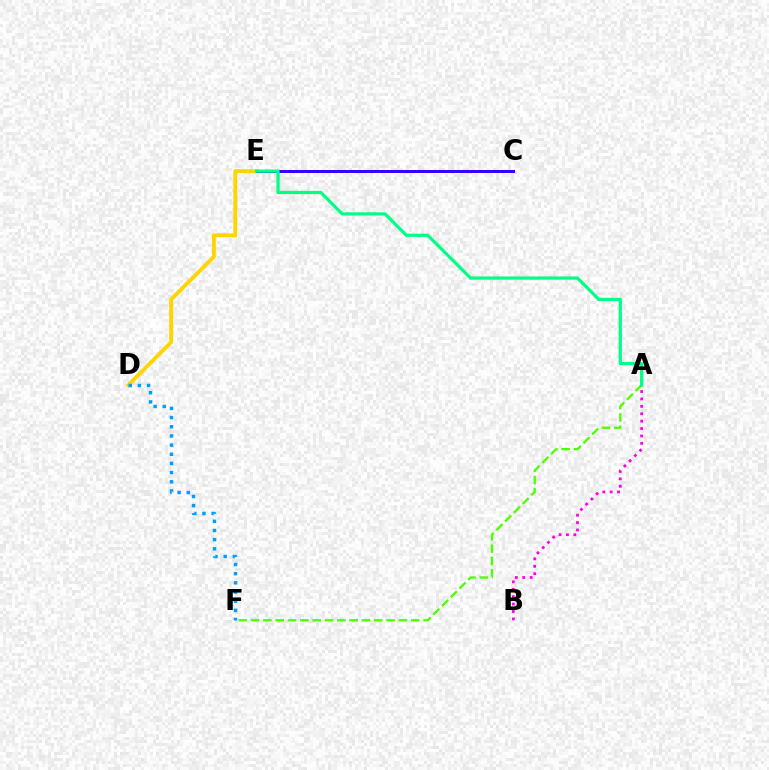{('D', 'E'): [{'color': '#ffd500', 'line_style': 'solid', 'thickness': 2.76}], ('C', 'E'): [{'color': '#ff0000', 'line_style': 'solid', 'thickness': 2.1}, {'color': '#3700ff', 'line_style': 'solid', 'thickness': 2.16}], ('D', 'F'): [{'color': '#009eff', 'line_style': 'dotted', 'thickness': 2.49}], ('A', 'B'): [{'color': '#ff00ed', 'line_style': 'dotted', 'thickness': 2.01}], ('A', 'F'): [{'color': '#4fff00', 'line_style': 'dashed', 'thickness': 1.67}], ('A', 'E'): [{'color': '#00ff86', 'line_style': 'solid', 'thickness': 2.32}]}